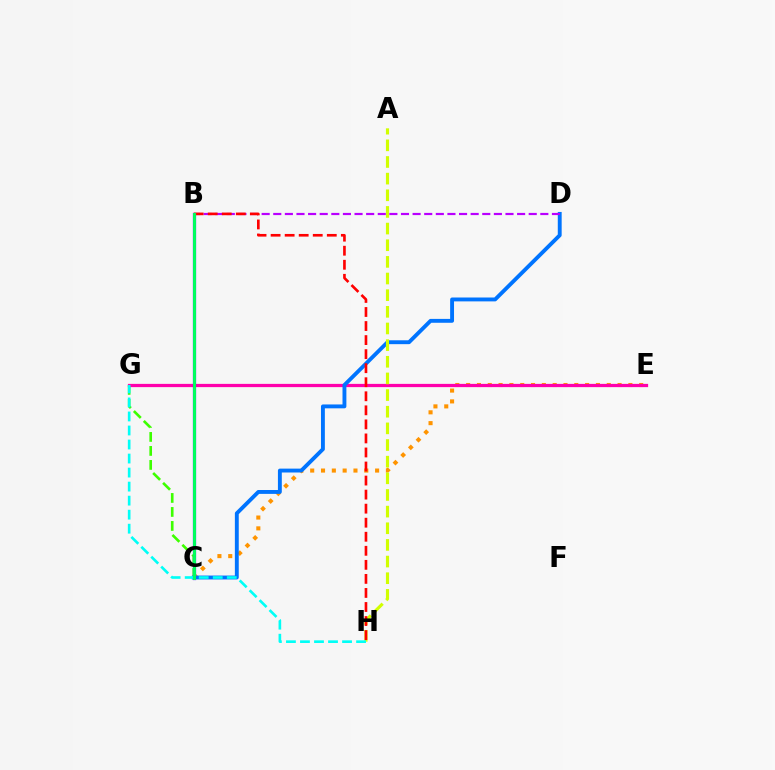{('C', 'E'): [{'color': '#ff9400', 'line_style': 'dotted', 'thickness': 2.94}], ('C', 'G'): [{'color': '#3dff00', 'line_style': 'dashed', 'thickness': 1.9}], ('E', 'G'): [{'color': '#ff00ac', 'line_style': 'solid', 'thickness': 2.34}], ('B', 'C'): [{'color': '#2500ff', 'line_style': 'solid', 'thickness': 2.32}, {'color': '#00ff5c', 'line_style': 'solid', 'thickness': 2.13}], ('C', 'D'): [{'color': '#0074ff', 'line_style': 'solid', 'thickness': 2.79}], ('A', 'H'): [{'color': '#d1ff00', 'line_style': 'dashed', 'thickness': 2.26}], ('B', 'D'): [{'color': '#b900ff', 'line_style': 'dashed', 'thickness': 1.58}], ('B', 'H'): [{'color': '#ff0000', 'line_style': 'dashed', 'thickness': 1.91}], ('G', 'H'): [{'color': '#00fff6', 'line_style': 'dashed', 'thickness': 1.91}]}